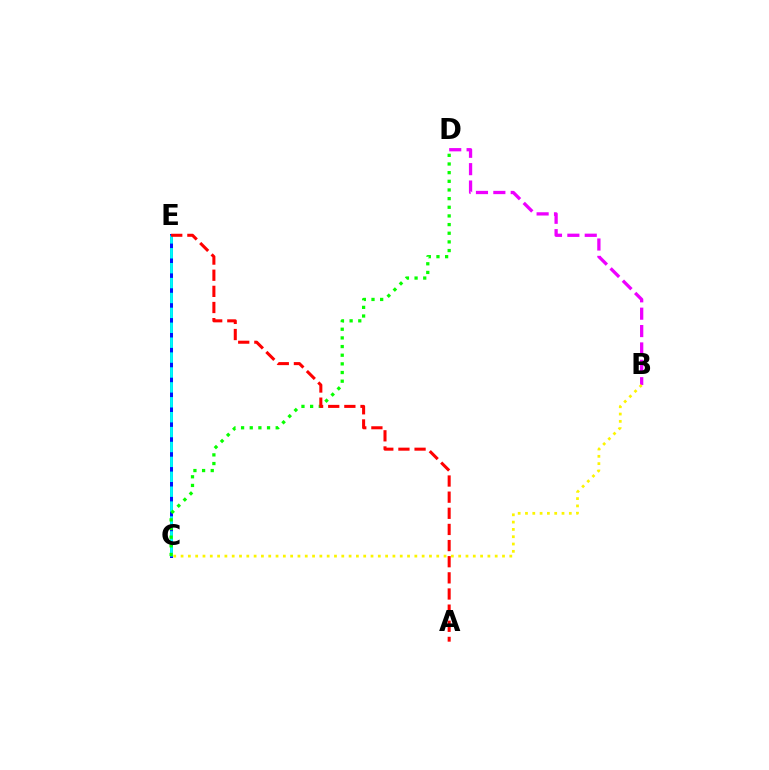{('B', 'D'): [{'color': '#ee00ff', 'line_style': 'dashed', 'thickness': 2.36}], ('C', 'E'): [{'color': '#0010ff', 'line_style': 'solid', 'thickness': 2.15}, {'color': '#00fff6', 'line_style': 'dashed', 'thickness': 2.02}], ('B', 'C'): [{'color': '#fcf500', 'line_style': 'dotted', 'thickness': 1.98}], ('C', 'D'): [{'color': '#08ff00', 'line_style': 'dotted', 'thickness': 2.35}], ('A', 'E'): [{'color': '#ff0000', 'line_style': 'dashed', 'thickness': 2.19}]}